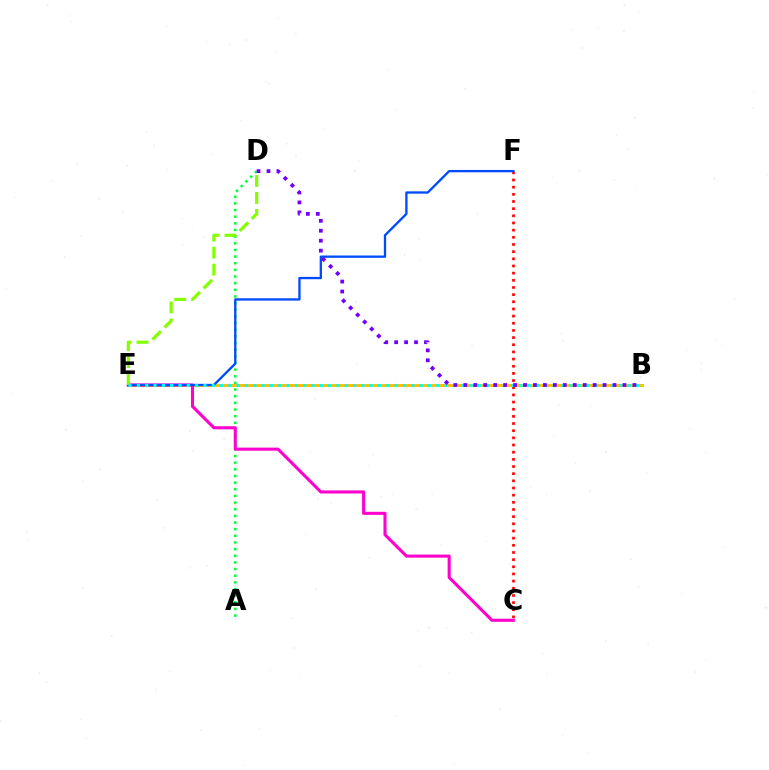{('C', 'F'): [{'color': '#ff0000', 'line_style': 'dotted', 'thickness': 1.95}], ('A', 'D'): [{'color': '#00ff39', 'line_style': 'dotted', 'thickness': 1.81}], ('B', 'E'): [{'color': '#ffbd00', 'line_style': 'solid', 'thickness': 2.08}, {'color': '#00fff6', 'line_style': 'dotted', 'thickness': 2.26}], ('C', 'E'): [{'color': '#ff00cf', 'line_style': 'solid', 'thickness': 2.22}], ('E', 'F'): [{'color': '#004bff', 'line_style': 'solid', 'thickness': 1.67}], ('D', 'E'): [{'color': '#84ff00', 'line_style': 'dashed', 'thickness': 2.31}], ('B', 'D'): [{'color': '#7200ff', 'line_style': 'dotted', 'thickness': 2.7}]}